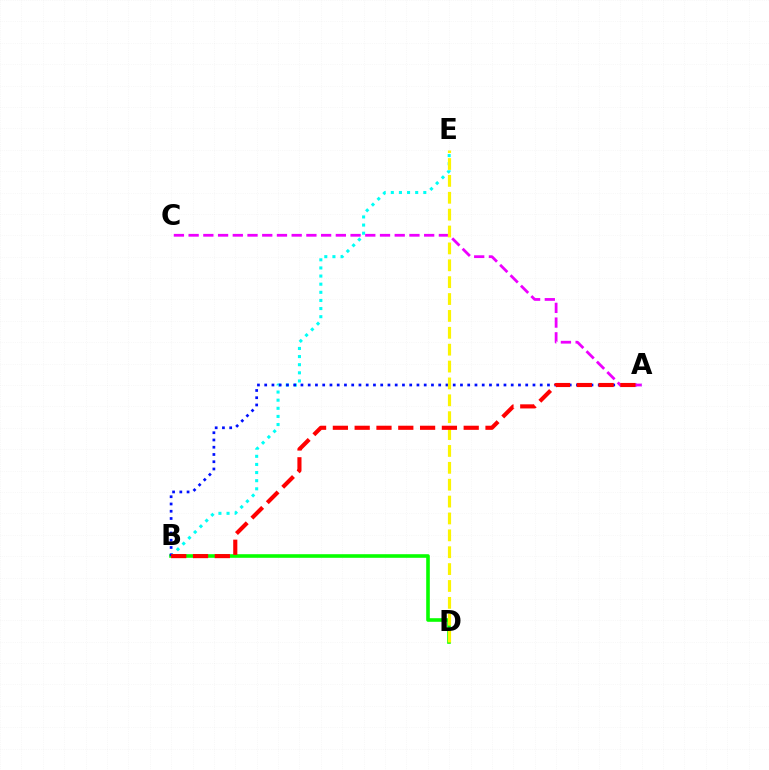{('B', 'E'): [{'color': '#00fff6', 'line_style': 'dotted', 'thickness': 2.21}], ('B', 'D'): [{'color': '#08ff00', 'line_style': 'solid', 'thickness': 2.6}], ('A', 'B'): [{'color': '#0010ff', 'line_style': 'dotted', 'thickness': 1.97}, {'color': '#ff0000', 'line_style': 'dashed', 'thickness': 2.96}], ('A', 'C'): [{'color': '#ee00ff', 'line_style': 'dashed', 'thickness': 2.0}], ('D', 'E'): [{'color': '#fcf500', 'line_style': 'dashed', 'thickness': 2.29}]}